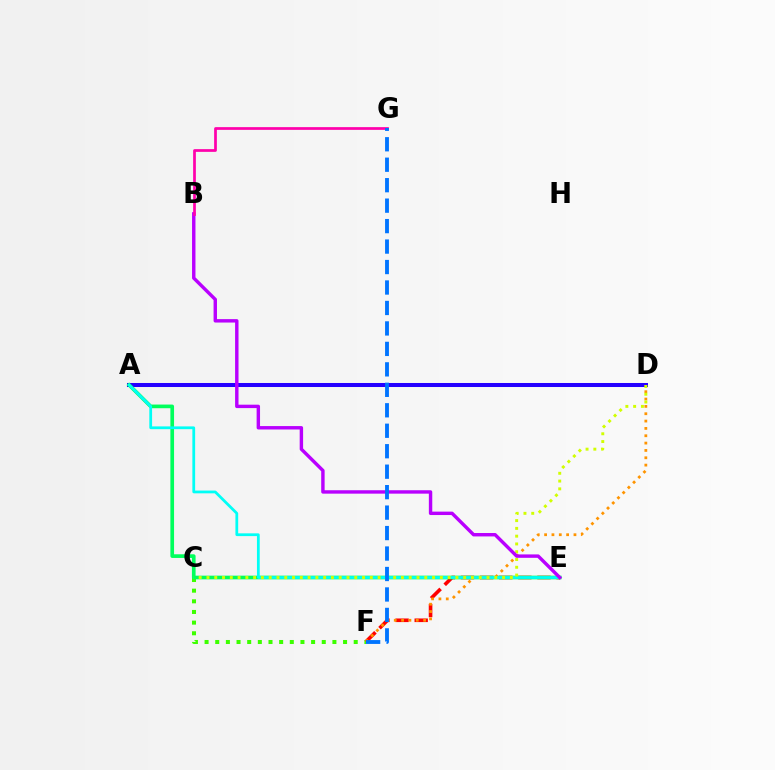{('C', 'F'): [{'color': '#3dff00', 'line_style': 'dotted', 'thickness': 2.89}], ('A', 'D'): [{'color': '#2500ff', 'line_style': 'solid', 'thickness': 2.9}], ('E', 'F'): [{'color': '#ff0000', 'line_style': 'dashed', 'thickness': 2.6}], ('A', 'E'): [{'color': '#00ff5c', 'line_style': 'solid', 'thickness': 2.64}, {'color': '#00fff6', 'line_style': 'solid', 'thickness': 1.99}], ('D', 'F'): [{'color': '#ff9400', 'line_style': 'dotted', 'thickness': 1.99}], ('C', 'D'): [{'color': '#d1ff00', 'line_style': 'dotted', 'thickness': 2.11}], ('B', 'E'): [{'color': '#b900ff', 'line_style': 'solid', 'thickness': 2.46}], ('B', 'G'): [{'color': '#ff00ac', 'line_style': 'solid', 'thickness': 1.96}], ('F', 'G'): [{'color': '#0074ff', 'line_style': 'dashed', 'thickness': 2.78}]}